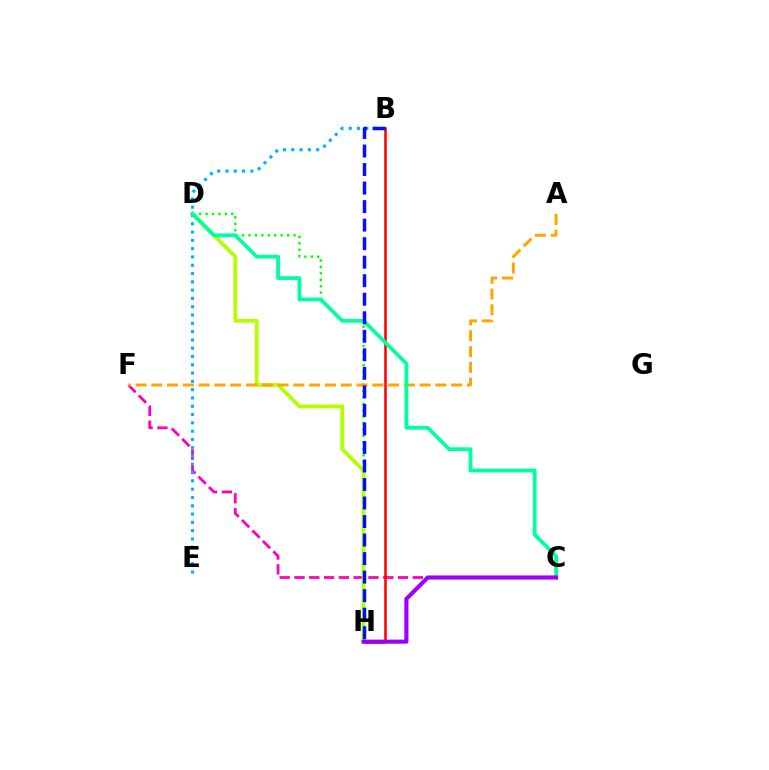{('D', 'H'): [{'color': '#08ff00', 'line_style': 'dotted', 'thickness': 1.75}, {'color': '#b3ff00', 'line_style': 'solid', 'thickness': 2.73}], ('C', 'F'): [{'color': '#ff00bd', 'line_style': 'dashed', 'thickness': 2.01}], ('B', 'H'): [{'color': '#ff0000', 'line_style': 'solid', 'thickness': 1.83}, {'color': '#0010ff', 'line_style': 'dashed', 'thickness': 2.52}], ('B', 'E'): [{'color': '#00b5ff', 'line_style': 'dotted', 'thickness': 2.25}], ('A', 'F'): [{'color': '#ffa500', 'line_style': 'dashed', 'thickness': 2.14}], ('C', 'D'): [{'color': '#00ff9d', 'line_style': 'solid', 'thickness': 2.72}], ('C', 'H'): [{'color': '#9b00ff', 'line_style': 'solid', 'thickness': 2.95}]}